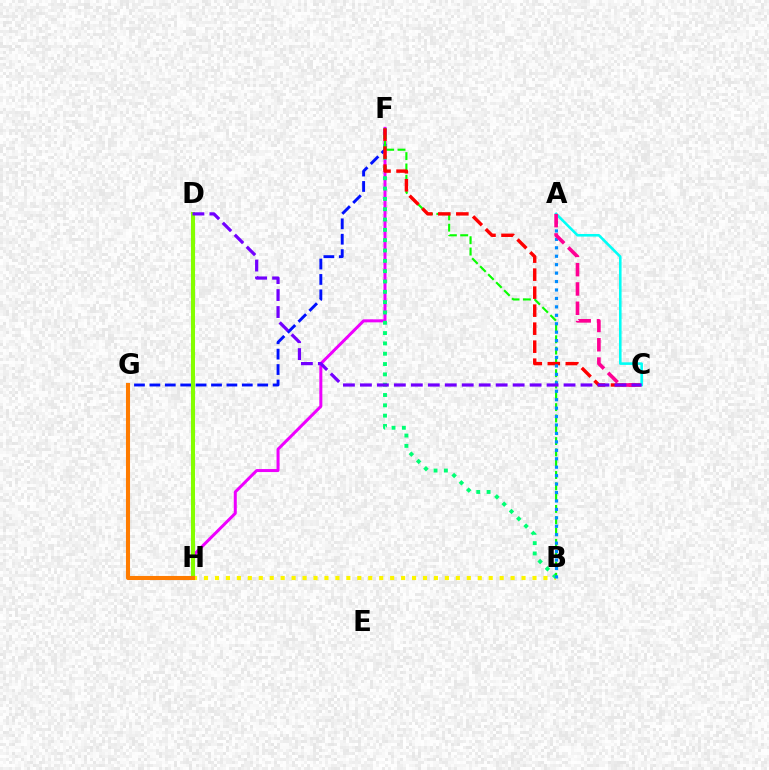{('F', 'H'): [{'color': '#ee00ff', 'line_style': 'solid', 'thickness': 2.17}], ('F', 'G'): [{'color': '#0010ff', 'line_style': 'dashed', 'thickness': 2.09}], ('B', 'H'): [{'color': '#fcf500', 'line_style': 'dotted', 'thickness': 2.97}], ('B', 'F'): [{'color': '#00ff74', 'line_style': 'dotted', 'thickness': 2.8}, {'color': '#08ff00', 'line_style': 'dashed', 'thickness': 1.54}], ('D', 'H'): [{'color': '#84ff00', 'line_style': 'solid', 'thickness': 2.93}], ('G', 'H'): [{'color': '#ff7c00', 'line_style': 'solid', 'thickness': 2.93}], ('C', 'F'): [{'color': '#ff0000', 'line_style': 'dashed', 'thickness': 2.45}], ('A', 'B'): [{'color': '#008cff', 'line_style': 'dotted', 'thickness': 2.29}], ('A', 'C'): [{'color': '#00fff6', 'line_style': 'solid', 'thickness': 1.86}, {'color': '#ff0094', 'line_style': 'dashed', 'thickness': 2.62}], ('C', 'D'): [{'color': '#7200ff', 'line_style': 'dashed', 'thickness': 2.31}]}